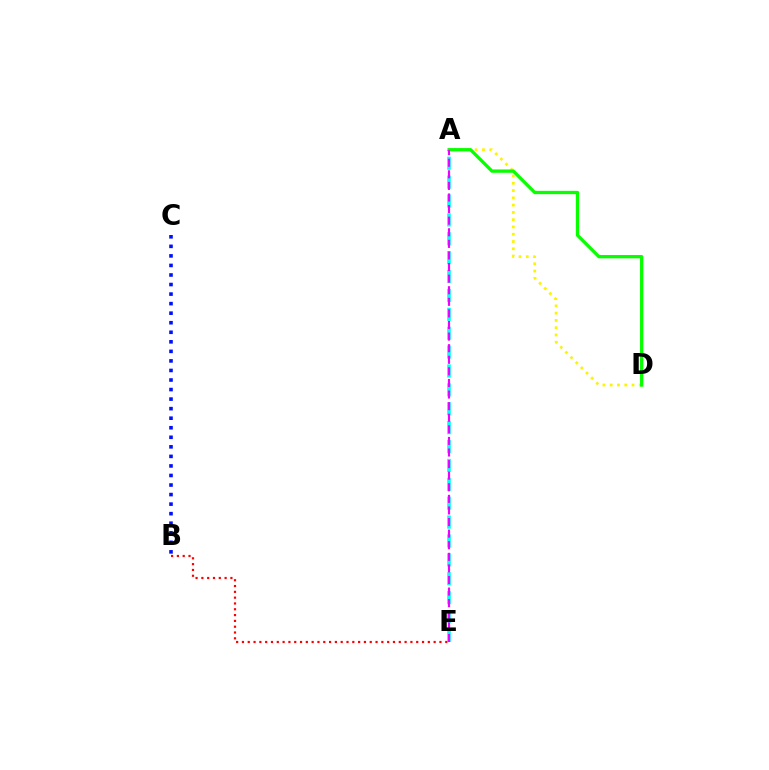{('A', 'E'): [{'color': '#00fff6', 'line_style': 'dashed', 'thickness': 2.57}, {'color': '#ee00ff', 'line_style': 'dashed', 'thickness': 1.57}], ('B', 'C'): [{'color': '#0010ff', 'line_style': 'dotted', 'thickness': 2.59}], ('B', 'E'): [{'color': '#ff0000', 'line_style': 'dotted', 'thickness': 1.58}], ('A', 'D'): [{'color': '#fcf500', 'line_style': 'dotted', 'thickness': 1.98}, {'color': '#08ff00', 'line_style': 'solid', 'thickness': 2.37}]}